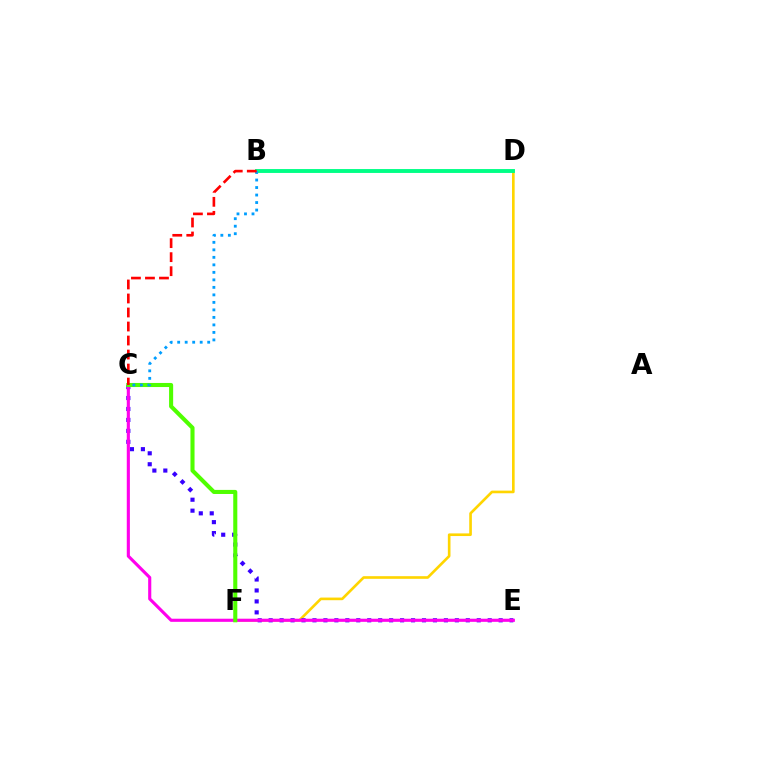{('D', 'F'): [{'color': '#ffd500', 'line_style': 'solid', 'thickness': 1.9}], ('C', 'E'): [{'color': '#3700ff', 'line_style': 'dotted', 'thickness': 2.98}, {'color': '#ff00ed', 'line_style': 'solid', 'thickness': 2.25}], ('B', 'D'): [{'color': '#00ff86', 'line_style': 'solid', 'thickness': 2.8}], ('C', 'F'): [{'color': '#4fff00', 'line_style': 'solid', 'thickness': 2.93}], ('B', 'C'): [{'color': '#009eff', 'line_style': 'dotted', 'thickness': 2.04}, {'color': '#ff0000', 'line_style': 'dashed', 'thickness': 1.9}]}